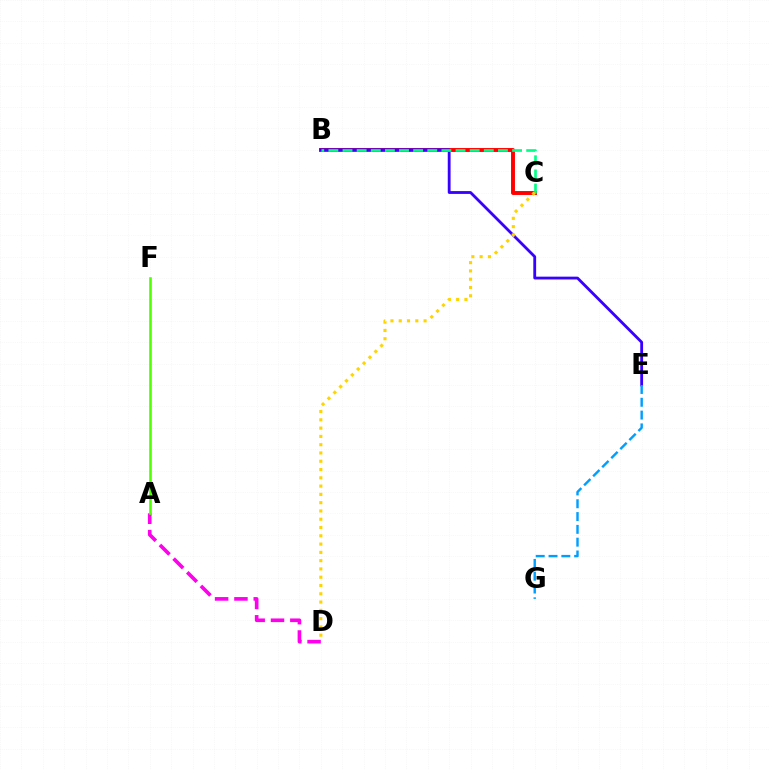{('B', 'C'): [{'color': '#ff0000', 'line_style': 'solid', 'thickness': 2.82}, {'color': '#00ff86', 'line_style': 'dashed', 'thickness': 1.92}], ('A', 'D'): [{'color': '#ff00ed', 'line_style': 'dashed', 'thickness': 2.62}], ('A', 'F'): [{'color': '#4fff00', 'line_style': 'solid', 'thickness': 1.87}], ('B', 'E'): [{'color': '#3700ff', 'line_style': 'solid', 'thickness': 2.03}], ('C', 'D'): [{'color': '#ffd500', 'line_style': 'dotted', 'thickness': 2.25}], ('E', 'G'): [{'color': '#009eff', 'line_style': 'dashed', 'thickness': 1.74}]}